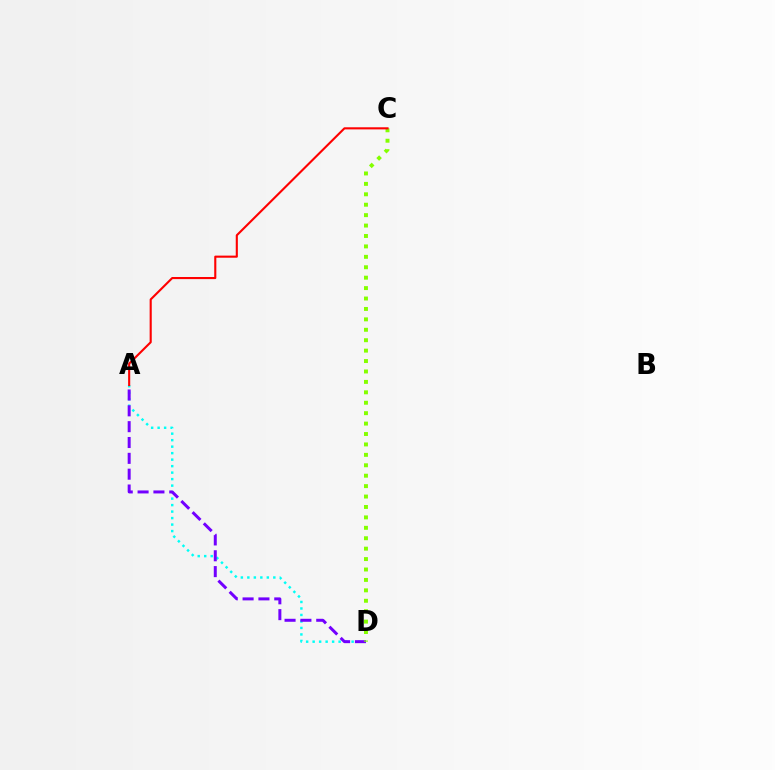{('A', 'D'): [{'color': '#00fff6', 'line_style': 'dotted', 'thickness': 1.76}, {'color': '#7200ff', 'line_style': 'dashed', 'thickness': 2.15}], ('C', 'D'): [{'color': '#84ff00', 'line_style': 'dotted', 'thickness': 2.83}], ('A', 'C'): [{'color': '#ff0000', 'line_style': 'solid', 'thickness': 1.52}]}